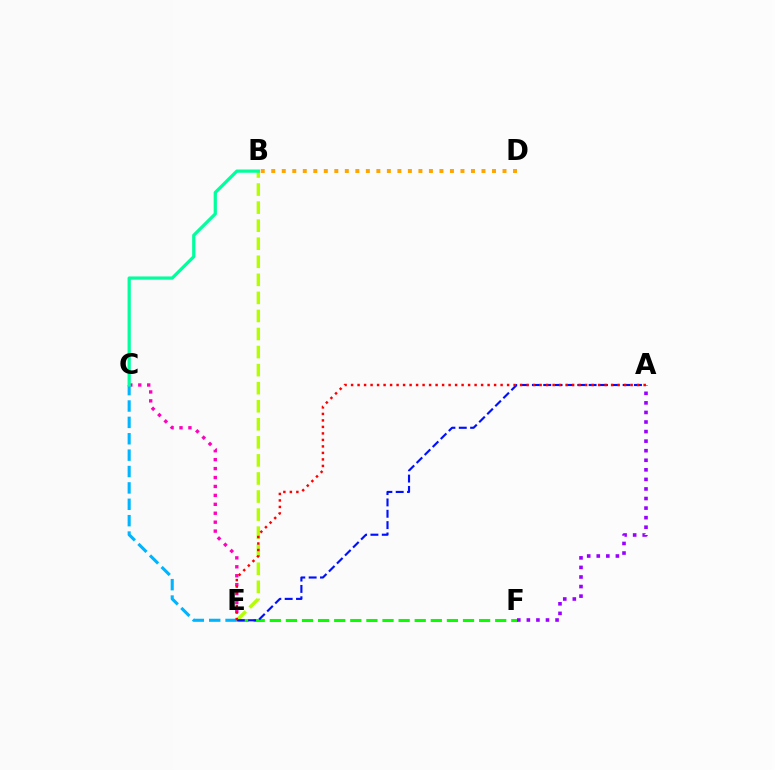{('E', 'F'): [{'color': '#08ff00', 'line_style': 'dashed', 'thickness': 2.19}], ('C', 'E'): [{'color': '#ff00bd', 'line_style': 'dotted', 'thickness': 2.43}, {'color': '#00b5ff', 'line_style': 'dashed', 'thickness': 2.23}], ('B', 'E'): [{'color': '#b3ff00', 'line_style': 'dashed', 'thickness': 2.45}], ('A', 'E'): [{'color': '#0010ff', 'line_style': 'dashed', 'thickness': 1.54}, {'color': '#ff0000', 'line_style': 'dotted', 'thickness': 1.77}], ('A', 'F'): [{'color': '#9b00ff', 'line_style': 'dotted', 'thickness': 2.6}], ('B', 'D'): [{'color': '#ffa500', 'line_style': 'dotted', 'thickness': 2.86}], ('B', 'C'): [{'color': '#00ff9d', 'line_style': 'solid', 'thickness': 2.31}]}